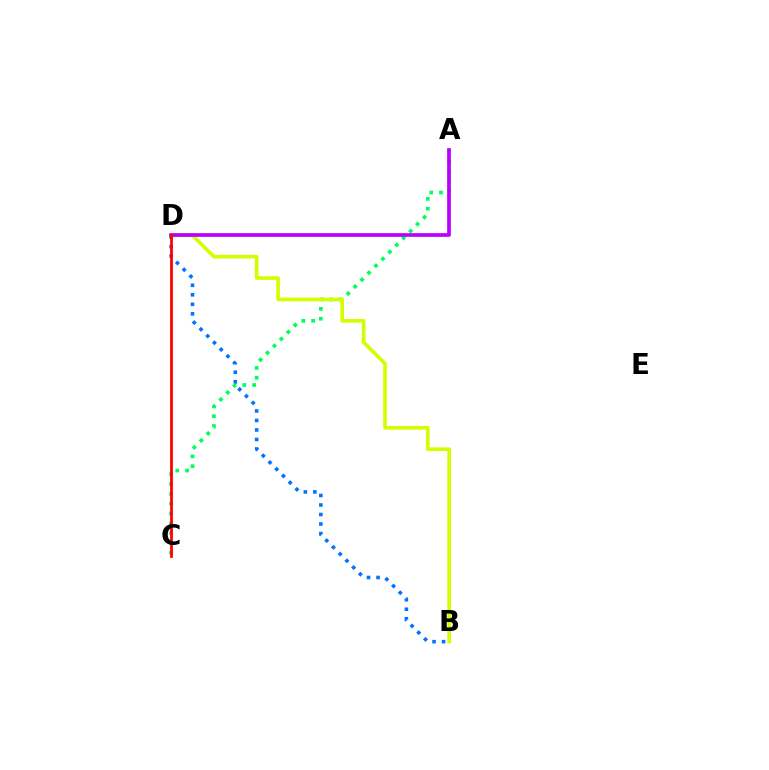{('A', 'C'): [{'color': '#00ff5c', 'line_style': 'dotted', 'thickness': 2.67}], ('B', 'D'): [{'color': '#d1ff00', 'line_style': 'solid', 'thickness': 2.62}, {'color': '#0074ff', 'line_style': 'dotted', 'thickness': 2.58}], ('A', 'D'): [{'color': '#b900ff', 'line_style': 'solid', 'thickness': 2.66}], ('C', 'D'): [{'color': '#ff0000', 'line_style': 'solid', 'thickness': 1.99}]}